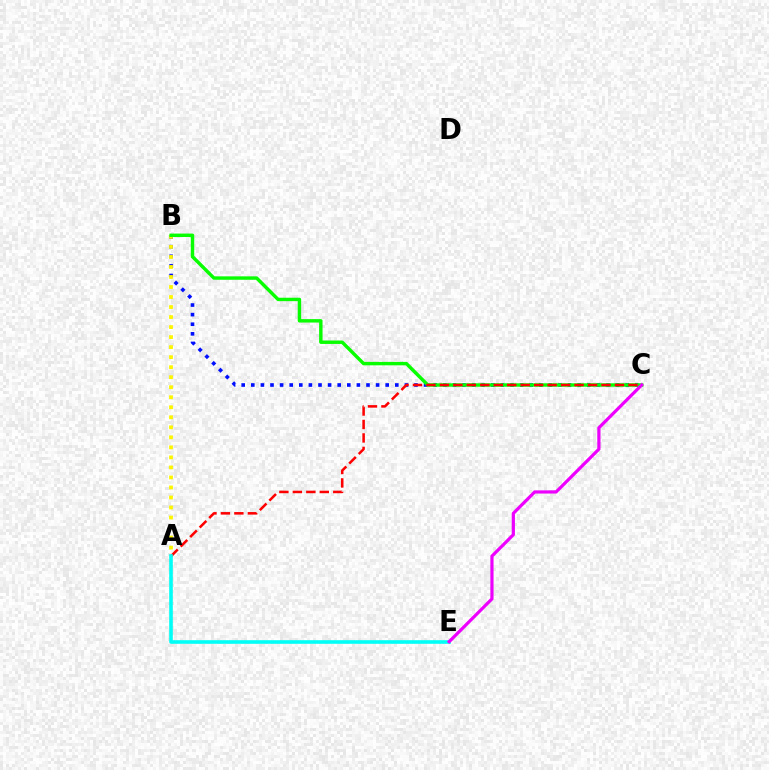{('B', 'C'): [{'color': '#0010ff', 'line_style': 'dotted', 'thickness': 2.61}, {'color': '#08ff00', 'line_style': 'solid', 'thickness': 2.47}], ('A', 'B'): [{'color': '#fcf500', 'line_style': 'dotted', 'thickness': 2.72}], ('A', 'C'): [{'color': '#ff0000', 'line_style': 'dashed', 'thickness': 1.83}], ('A', 'E'): [{'color': '#00fff6', 'line_style': 'solid', 'thickness': 2.6}], ('C', 'E'): [{'color': '#ee00ff', 'line_style': 'solid', 'thickness': 2.31}]}